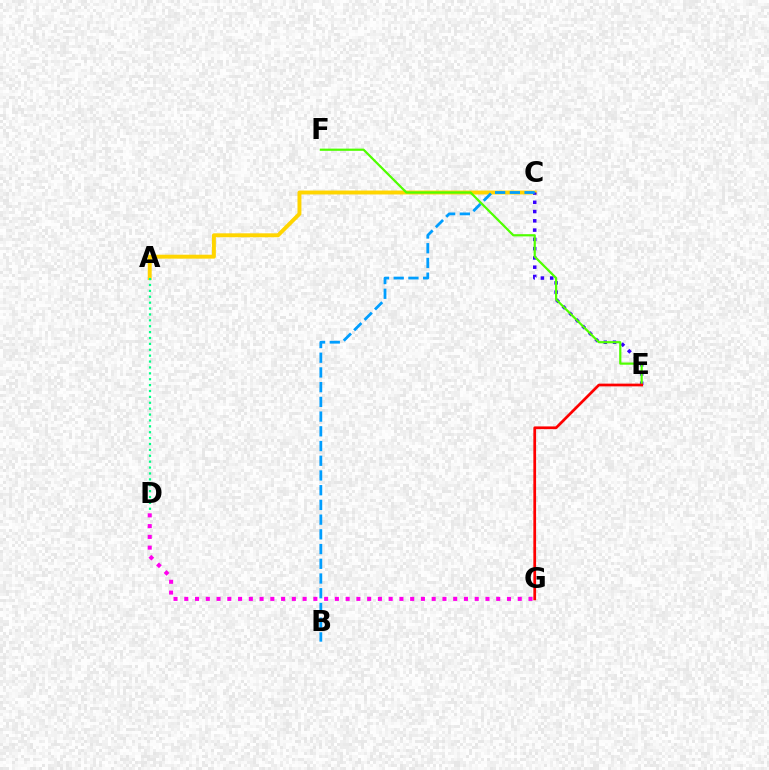{('A', 'C'): [{'color': '#ffd500', 'line_style': 'solid', 'thickness': 2.82}], ('C', 'E'): [{'color': '#3700ff', 'line_style': 'dotted', 'thickness': 2.52}], ('B', 'C'): [{'color': '#009eff', 'line_style': 'dashed', 'thickness': 2.0}], ('D', 'G'): [{'color': '#ff00ed', 'line_style': 'dotted', 'thickness': 2.92}], ('E', 'F'): [{'color': '#4fff00', 'line_style': 'solid', 'thickness': 1.59}], ('A', 'D'): [{'color': '#00ff86', 'line_style': 'dotted', 'thickness': 1.6}], ('E', 'G'): [{'color': '#ff0000', 'line_style': 'solid', 'thickness': 1.97}]}